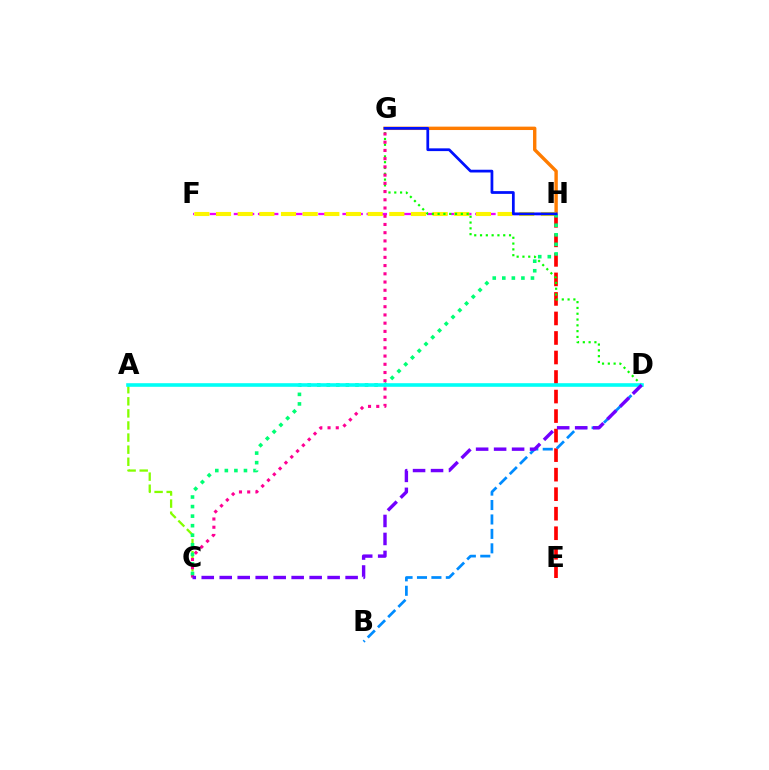{('E', 'H'): [{'color': '#ff0000', 'line_style': 'dashed', 'thickness': 2.65}], ('A', 'C'): [{'color': '#84ff00', 'line_style': 'dashed', 'thickness': 1.64}], ('F', 'H'): [{'color': '#ee00ff', 'line_style': 'dashed', 'thickness': 1.64}, {'color': '#fcf500', 'line_style': 'dashed', 'thickness': 2.94}], ('G', 'H'): [{'color': '#ff7c00', 'line_style': 'solid', 'thickness': 2.44}, {'color': '#0010ff', 'line_style': 'solid', 'thickness': 1.98}], ('D', 'G'): [{'color': '#08ff00', 'line_style': 'dotted', 'thickness': 1.58}], ('C', 'G'): [{'color': '#ff0094', 'line_style': 'dotted', 'thickness': 2.23}], ('C', 'H'): [{'color': '#00ff74', 'line_style': 'dotted', 'thickness': 2.6}], ('B', 'D'): [{'color': '#008cff', 'line_style': 'dashed', 'thickness': 1.96}], ('A', 'D'): [{'color': '#00fff6', 'line_style': 'solid', 'thickness': 2.6}], ('C', 'D'): [{'color': '#7200ff', 'line_style': 'dashed', 'thickness': 2.44}]}